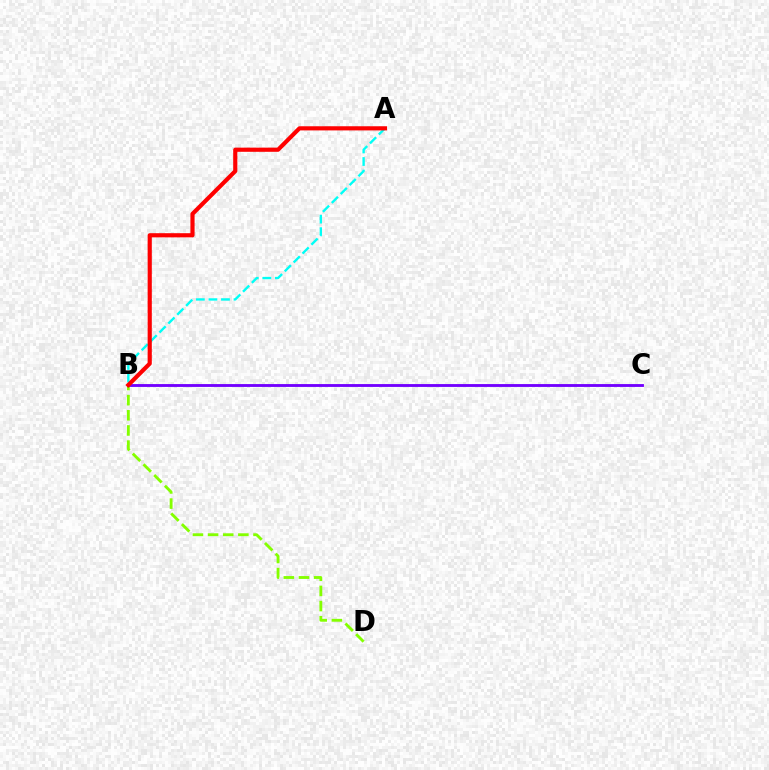{('A', 'B'): [{'color': '#00fff6', 'line_style': 'dashed', 'thickness': 1.71}, {'color': '#ff0000', 'line_style': 'solid', 'thickness': 3.0}], ('B', 'D'): [{'color': '#84ff00', 'line_style': 'dashed', 'thickness': 2.06}], ('B', 'C'): [{'color': '#7200ff', 'line_style': 'solid', 'thickness': 2.05}]}